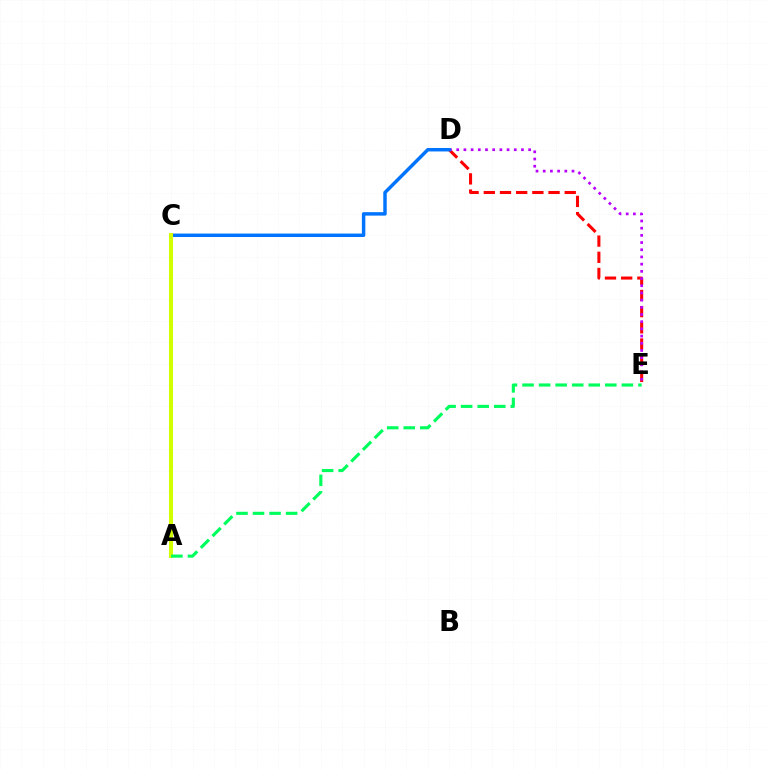{('D', 'E'): [{'color': '#ff0000', 'line_style': 'dashed', 'thickness': 2.2}, {'color': '#b900ff', 'line_style': 'dotted', 'thickness': 1.95}], ('C', 'D'): [{'color': '#0074ff', 'line_style': 'solid', 'thickness': 2.49}], ('A', 'C'): [{'color': '#d1ff00', 'line_style': 'solid', 'thickness': 2.9}], ('A', 'E'): [{'color': '#00ff5c', 'line_style': 'dashed', 'thickness': 2.25}]}